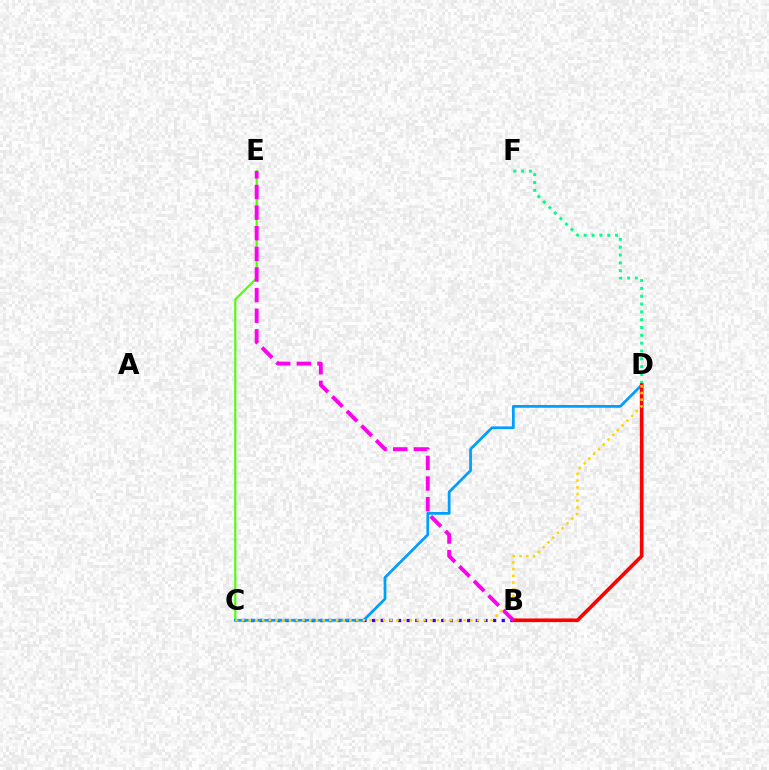{('C', 'E'): [{'color': '#4fff00', 'line_style': 'solid', 'thickness': 1.53}], ('D', 'F'): [{'color': '#00ff86', 'line_style': 'dotted', 'thickness': 2.13}], ('B', 'C'): [{'color': '#3700ff', 'line_style': 'dotted', 'thickness': 2.35}], ('C', 'D'): [{'color': '#009eff', 'line_style': 'solid', 'thickness': 1.98}, {'color': '#ffd500', 'line_style': 'dotted', 'thickness': 1.82}], ('B', 'D'): [{'color': '#ff0000', 'line_style': 'solid', 'thickness': 2.63}], ('B', 'E'): [{'color': '#ff00ed', 'line_style': 'dashed', 'thickness': 2.8}]}